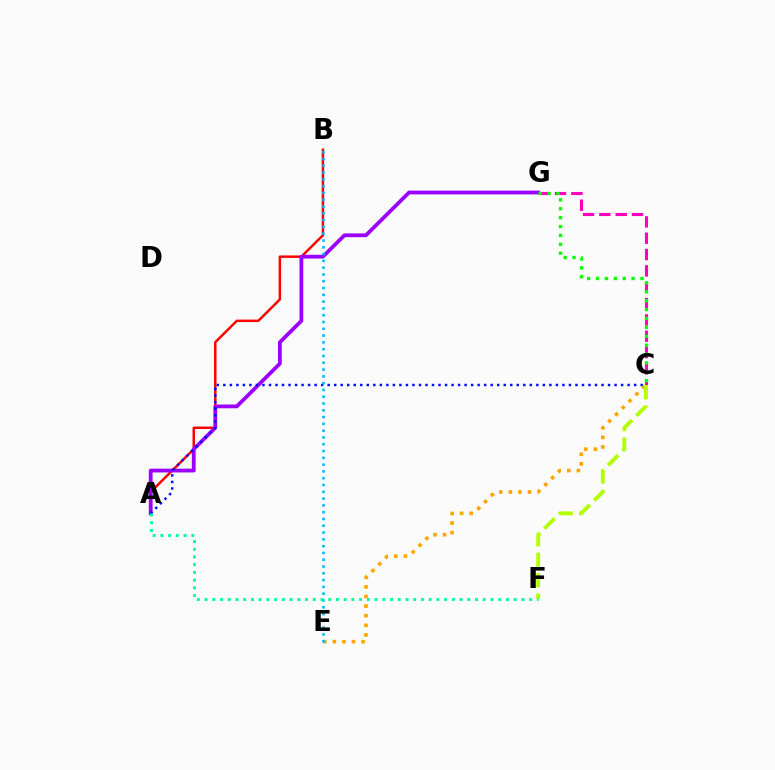{('A', 'B'): [{'color': '#ff0000', 'line_style': 'solid', 'thickness': 1.77}], ('C', 'G'): [{'color': '#ff00bd', 'line_style': 'dashed', 'thickness': 2.22}, {'color': '#08ff00', 'line_style': 'dotted', 'thickness': 2.42}], ('A', 'G'): [{'color': '#9b00ff', 'line_style': 'solid', 'thickness': 2.72}], ('A', 'C'): [{'color': '#0010ff', 'line_style': 'dotted', 'thickness': 1.77}], ('C', 'E'): [{'color': '#ffa500', 'line_style': 'dotted', 'thickness': 2.61}], ('C', 'F'): [{'color': '#b3ff00', 'line_style': 'dashed', 'thickness': 2.78}], ('B', 'E'): [{'color': '#00b5ff', 'line_style': 'dotted', 'thickness': 1.85}], ('A', 'F'): [{'color': '#00ff9d', 'line_style': 'dotted', 'thickness': 2.1}]}